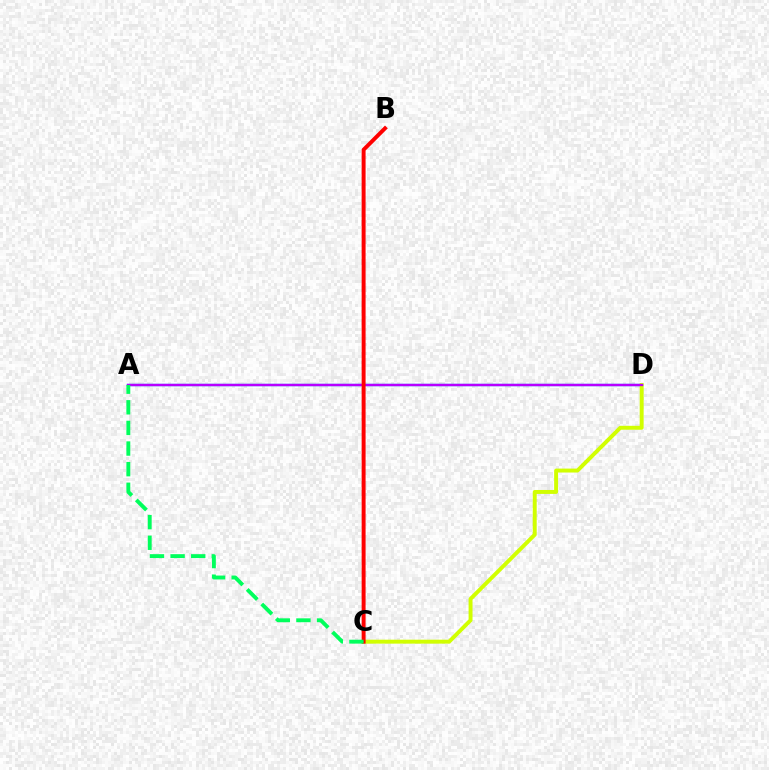{('A', 'D'): [{'color': '#0074ff', 'line_style': 'solid', 'thickness': 1.69}, {'color': '#b900ff', 'line_style': 'solid', 'thickness': 1.67}], ('C', 'D'): [{'color': '#d1ff00', 'line_style': 'solid', 'thickness': 2.84}], ('B', 'C'): [{'color': '#ff0000', 'line_style': 'solid', 'thickness': 2.84}], ('A', 'C'): [{'color': '#00ff5c', 'line_style': 'dashed', 'thickness': 2.8}]}